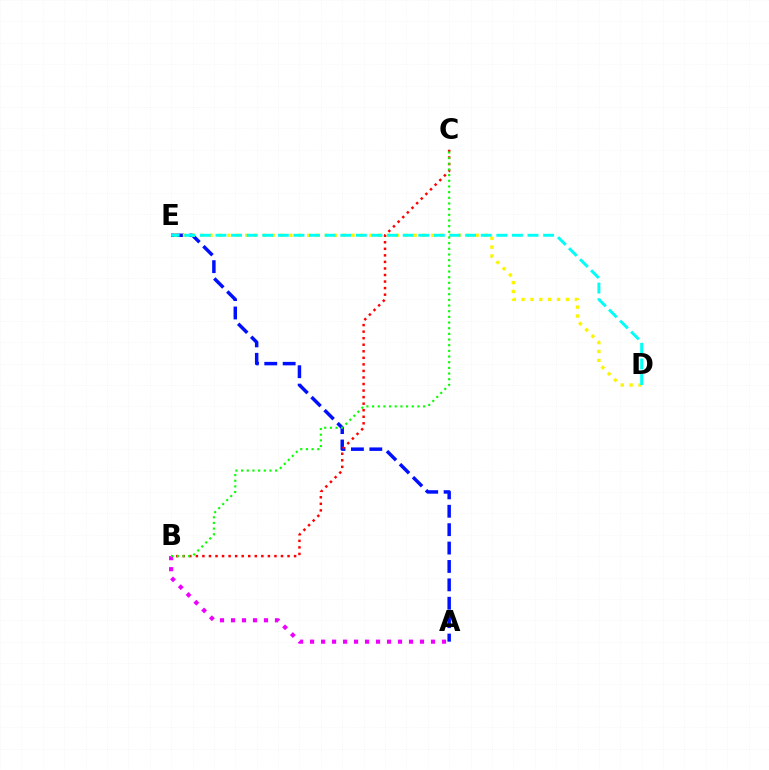{('A', 'B'): [{'color': '#ee00ff', 'line_style': 'dotted', 'thickness': 2.99}], ('A', 'E'): [{'color': '#0010ff', 'line_style': 'dashed', 'thickness': 2.5}], ('D', 'E'): [{'color': '#fcf500', 'line_style': 'dotted', 'thickness': 2.41}, {'color': '#00fff6', 'line_style': 'dashed', 'thickness': 2.12}], ('B', 'C'): [{'color': '#ff0000', 'line_style': 'dotted', 'thickness': 1.78}, {'color': '#08ff00', 'line_style': 'dotted', 'thickness': 1.54}]}